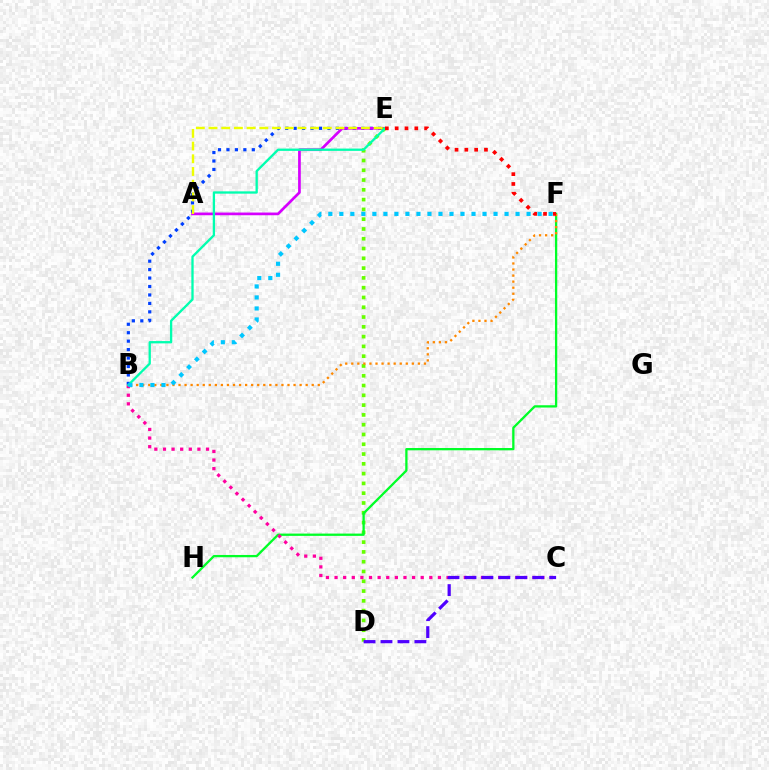{('B', 'E'): [{'color': '#003fff', 'line_style': 'dotted', 'thickness': 2.3}, {'color': '#00ffaf', 'line_style': 'solid', 'thickness': 1.67}], ('A', 'E'): [{'color': '#d600ff', 'line_style': 'solid', 'thickness': 1.95}, {'color': '#eeff00', 'line_style': 'dashed', 'thickness': 1.73}], ('D', 'E'): [{'color': '#66ff00', 'line_style': 'dotted', 'thickness': 2.66}], ('F', 'H'): [{'color': '#00ff27', 'line_style': 'solid', 'thickness': 1.65}], ('B', 'C'): [{'color': '#ff00a0', 'line_style': 'dotted', 'thickness': 2.34}], ('B', 'F'): [{'color': '#ff8800', 'line_style': 'dotted', 'thickness': 1.64}, {'color': '#00c7ff', 'line_style': 'dotted', 'thickness': 2.99}], ('C', 'D'): [{'color': '#4f00ff', 'line_style': 'dashed', 'thickness': 2.3}], ('E', 'F'): [{'color': '#ff0000', 'line_style': 'dotted', 'thickness': 2.67}]}